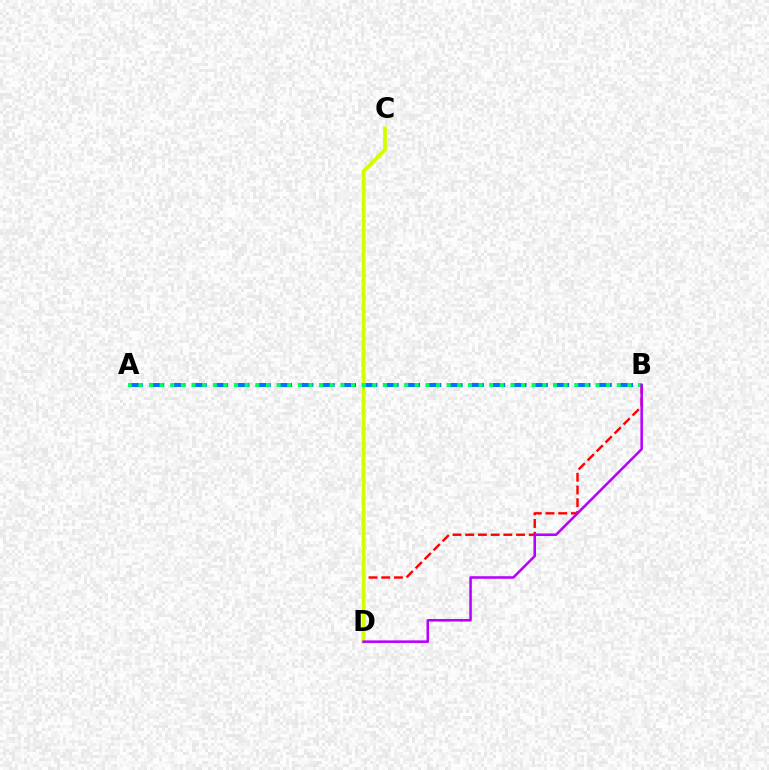{('A', 'B'): [{'color': '#0074ff', 'line_style': 'dashed', 'thickness': 2.9}, {'color': '#00ff5c', 'line_style': 'dotted', 'thickness': 2.89}], ('B', 'D'): [{'color': '#ff0000', 'line_style': 'dashed', 'thickness': 1.73}, {'color': '#b900ff', 'line_style': 'solid', 'thickness': 1.84}], ('C', 'D'): [{'color': '#d1ff00', 'line_style': 'solid', 'thickness': 2.73}]}